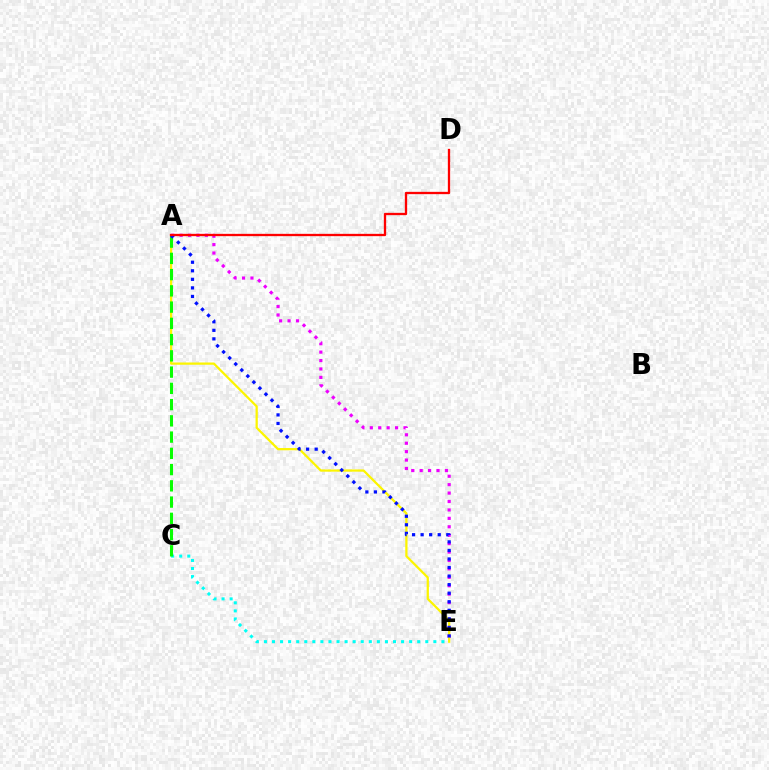{('A', 'E'): [{'color': '#ee00ff', 'line_style': 'dotted', 'thickness': 2.29}, {'color': '#fcf500', 'line_style': 'solid', 'thickness': 1.62}, {'color': '#0010ff', 'line_style': 'dotted', 'thickness': 2.32}], ('C', 'E'): [{'color': '#00fff6', 'line_style': 'dotted', 'thickness': 2.19}], ('A', 'C'): [{'color': '#08ff00', 'line_style': 'dashed', 'thickness': 2.21}], ('A', 'D'): [{'color': '#ff0000', 'line_style': 'solid', 'thickness': 1.67}]}